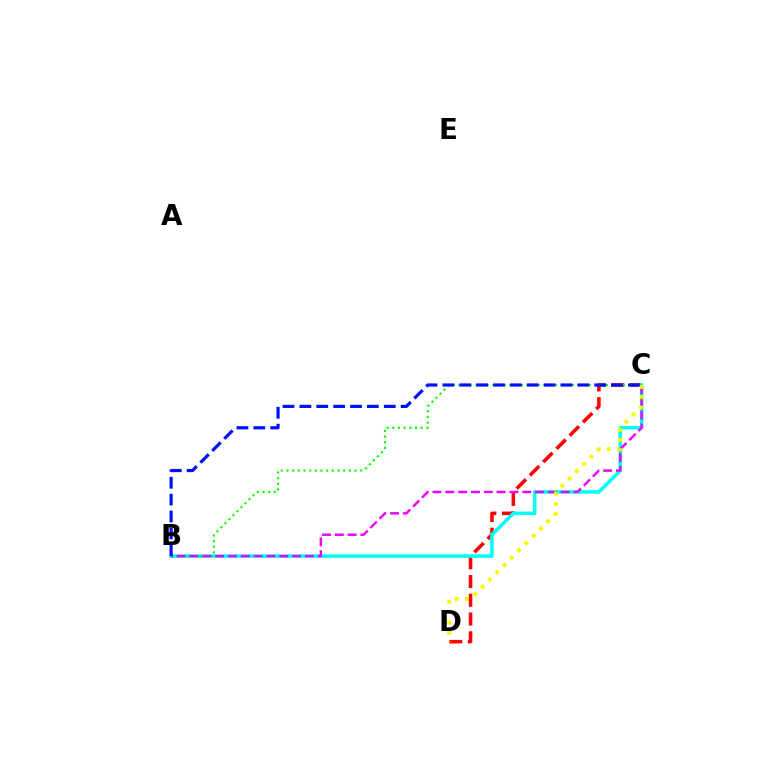{('C', 'D'): [{'color': '#ff0000', 'line_style': 'dashed', 'thickness': 2.55}, {'color': '#fcf500', 'line_style': 'dotted', 'thickness': 2.8}], ('B', 'C'): [{'color': '#00fff6', 'line_style': 'solid', 'thickness': 2.54}, {'color': '#08ff00', 'line_style': 'dotted', 'thickness': 1.54}, {'color': '#ee00ff', 'line_style': 'dashed', 'thickness': 1.74}, {'color': '#0010ff', 'line_style': 'dashed', 'thickness': 2.29}]}